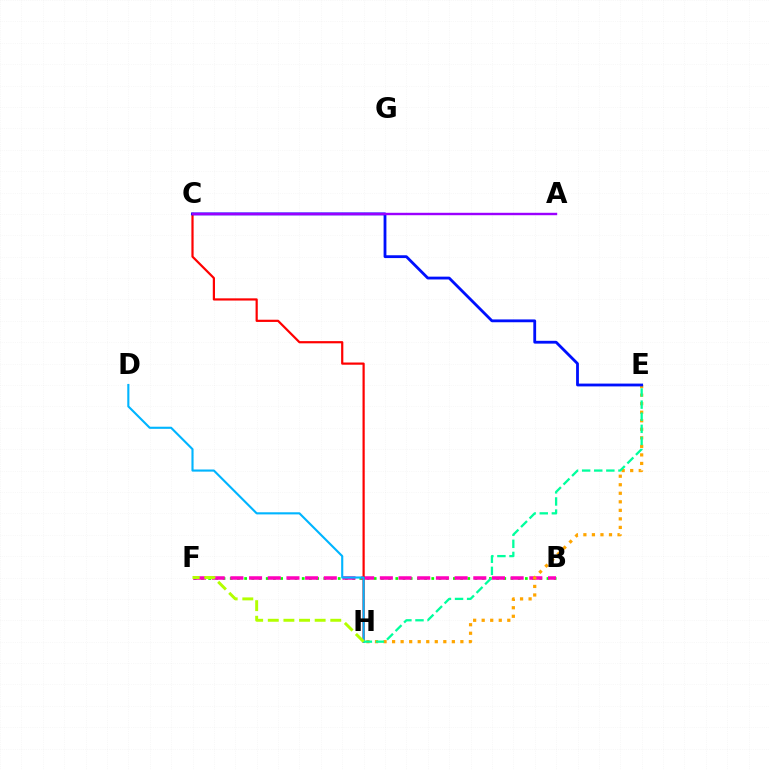{('B', 'F'): [{'color': '#08ff00', 'line_style': 'dotted', 'thickness': 1.96}, {'color': '#ff00bd', 'line_style': 'dashed', 'thickness': 2.54}], ('C', 'H'): [{'color': '#ff0000', 'line_style': 'solid', 'thickness': 1.59}], ('D', 'H'): [{'color': '#00b5ff', 'line_style': 'solid', 'thickness': 1.53}], ('E', 'H'): [{'color': '#ffa500', 'line_style': 'dotted', 'thickness': 2.32}, {'color': '#00ff9d', 'line_style': 'dashed', 'thickness': 1.64}], ('C', 'E'): [{'color': '#0010ff', 'line_style': 'solid', 'thickness': 2.03}], ('A', 'C'): [{'color': '#9b00ff', 'line_style': 'solid', 'thickness': 1.74}], ('F', 'H'): [{'color': '#b3ff00', 'line_style': 'dashed', 'thickness': 2.12}]}